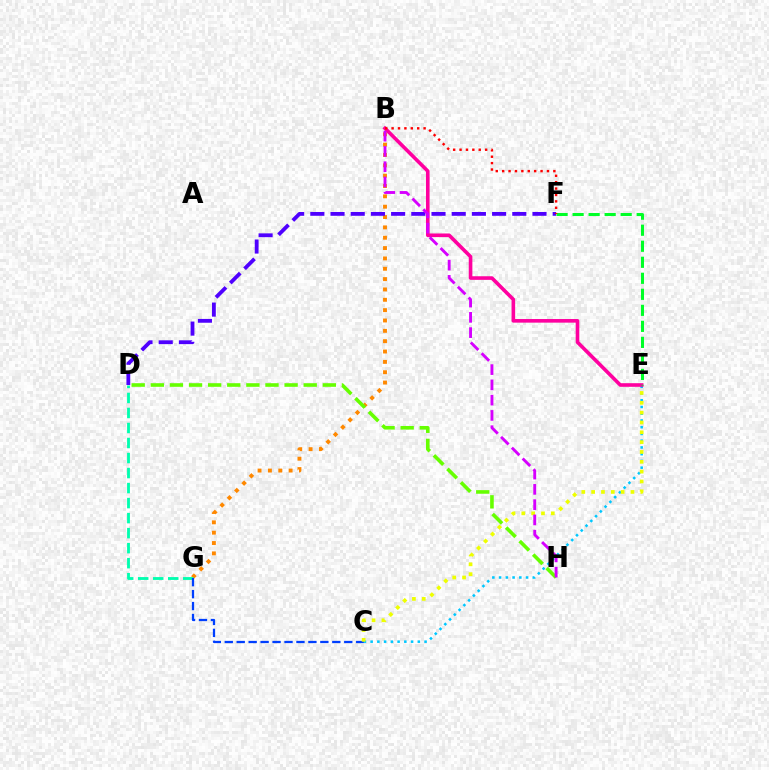{('B', 'G'): [{'color': '#ff8800', 'line_style': 'dotted', 'thickness': 2.81}], ('D', 'G'): [{'color': '#00ffaf', 'line_style': 'dashed', 'thickness': 2.04}], ('C', 'G'): [{'color': '#003fff', 'line_style': 'dashed', 'thickness': 1.62}], ('C', 'E'): [{'color': '#00c7ff', 'line_style': 'dotted', 'thickness': 1.83}, {'color': '#eeff00', 'line_style': 'dotted', 'thickness': 2.67}], ('D', 'F'): [{'color': '#4f00ff', 'line_style': 'dashed', 'thickness': 2.74}], ('B', 'E'): [{'color': '#ff00a0', 'line_style': 'solid', 'thickness': 2.6}], ('D', 'H'): [{'color': '#66ff00', 'line_style': 'dashed', 'thickness': 2.6}], ('E', 'F'): [{'color': '#00ff27', 'line_style': 'dashed', 'thickness': 2.18}], ('B', 'H'): [{'color': '#d600ff', 'line_style': 'dashed', 'thickness': 2.08}], ('B', 'F'): [{'color': '#ff0000', 'line_style': 'dotted', 'thickness': 1.74}]}